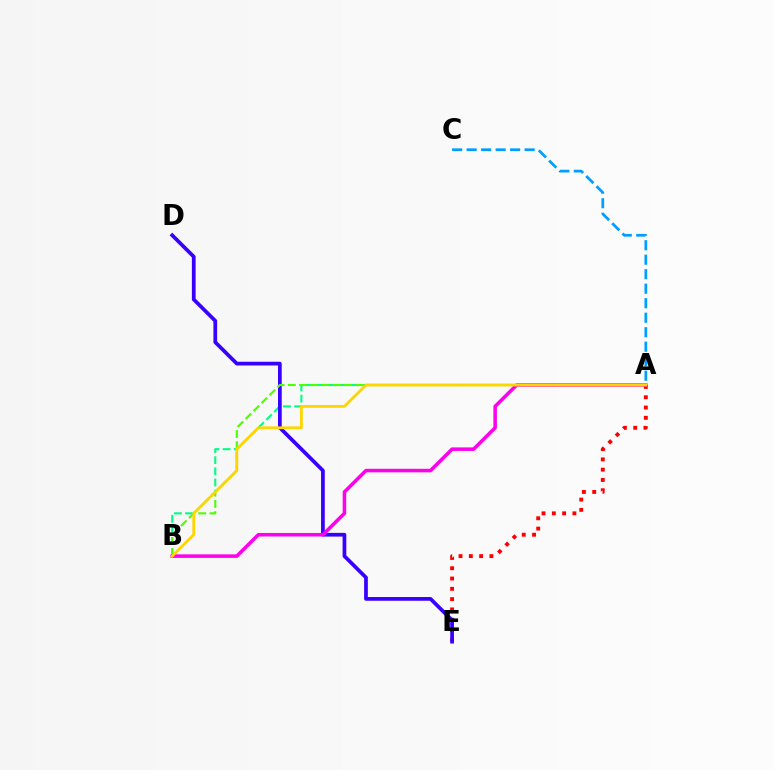{('A', 'E'): [{'color': '#ff0000', 'line_style': 'dotted', 'thickness': 2.8}], ('A', 'B'): [{'color': '#00ff86', 'line_style': 'dashed', 'thickness': 1.51}, {'color': '#4fff00', 'line_style': 'dashed', 'thickness': 1.53}, {'color': '#ff00ed', 'line_style': 'solid', 'thickness': 2.55}, {'color': '#ffd500', 'line_style': 'solid', 'thickness': 2.02}], ('D', 'E'): [{'color': '#3700ff', 'line_style': 'solid', 'thickness': 2.68}], ('A', 'C'): [{'color': '#009eff', 'line_style': 'dashed', 'thickness': 1.97}]}